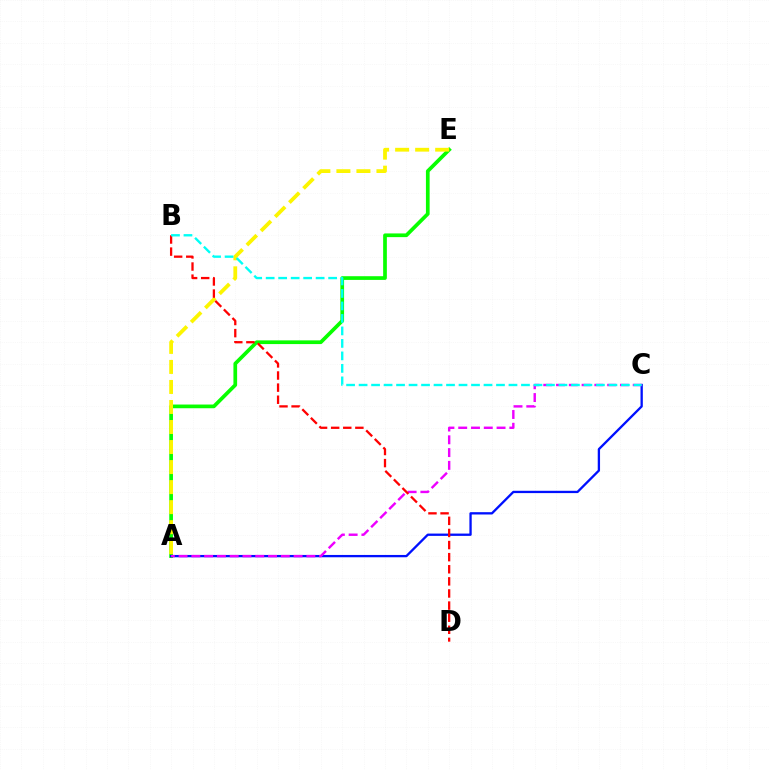{('A', 'E'): [{'color': '#08ff00', 'line_style': 'solid', 'thickness': 2.66}, {'color': '#fcf500', 'line_style': 'dashed', 'thickness': 2.72}], ('A', 'C'): [{'color': '#0010ff', 'line_style': 'solid', 'thickness': 1.66}, {'color': '#ee00ff', 'line_style': 'dashed', 'thickness': 1.74}], ('B', 'D'): [{'color': '#ff0000', 'line_style': 'dashed', 'thickness': 1.64}], ('B', 'C'): [{'color': '#00fff6', 'line_style': 'dashed', 'thickness': 1.7}]}